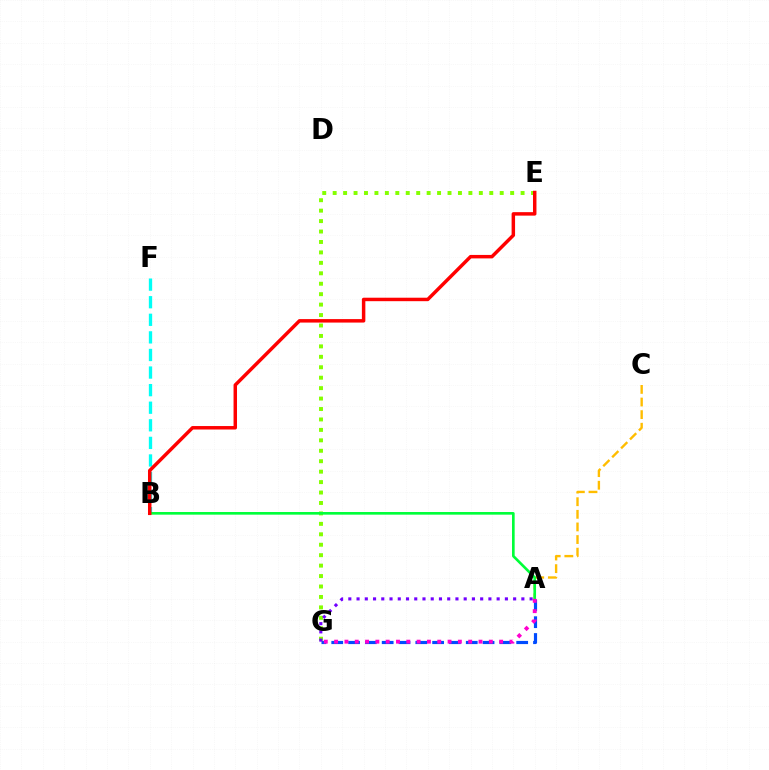{('E', 'G'): [{'color': '#84ff00', 'line_style': 'dotted', 'thickness': 2.84}], ('B', 'F'): [{'color': '#00fff6', 'line_style': 'dashed', 'thickness': 2.39}], ('A', 'C'): [{'color': '#ffbd00', 'line_style': 'dashed', 'thickness': 1.71}], ('A', 'G'): [{'color': '#004bff', 'line_style': 'dashed', 'thickness': 2.28}, {'color': '#7200ff', 'line_style': 'dotted', 'thickness': 2.24}, {'color': '#ff00cf', 'line_style': 'dotted', 'thickness': 2.8}], ('A', 'B'): [{'color': '#00ff39', 'line_style': 'solid', 'thickness': 1.9}], ('B', 'E'): [{'color': '#ff0000', 'line_style': 'solid', 'thickness': 2.5}]}